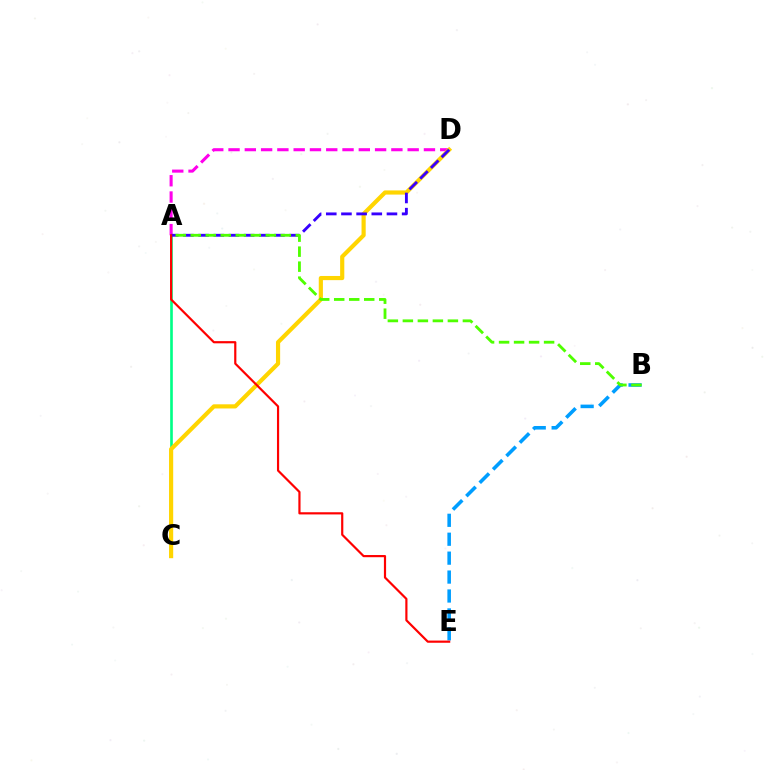{('A', 'D'): [{'color': '#ff00ed', 'line_style': 'dashed', 'thickness': 2.21}, {'color': '#3700ff', 'line_style': 'dashed', 'thickness': 2.06}], ('B', 'E'): [{'color': '#009eff', 'line_style': 'dashed', 'thickness': 2.57}], ('A', 'C'): [{'color': '#00ff86', 'line_style': 'solid', 'thickness': 1.91}], ('C', 'D'): [{'color': '#ffd500', 'line_style': 'solid', 'thickness': 3.0}], ('A', 'B'): [{'color': '#4fff00', 'line_style': 'dashed', 'thickness': 2.04}], ('A', 'E'): [{'color': '#ff0000', 'line_style': 'solid', 'thickness': 1.57}]}